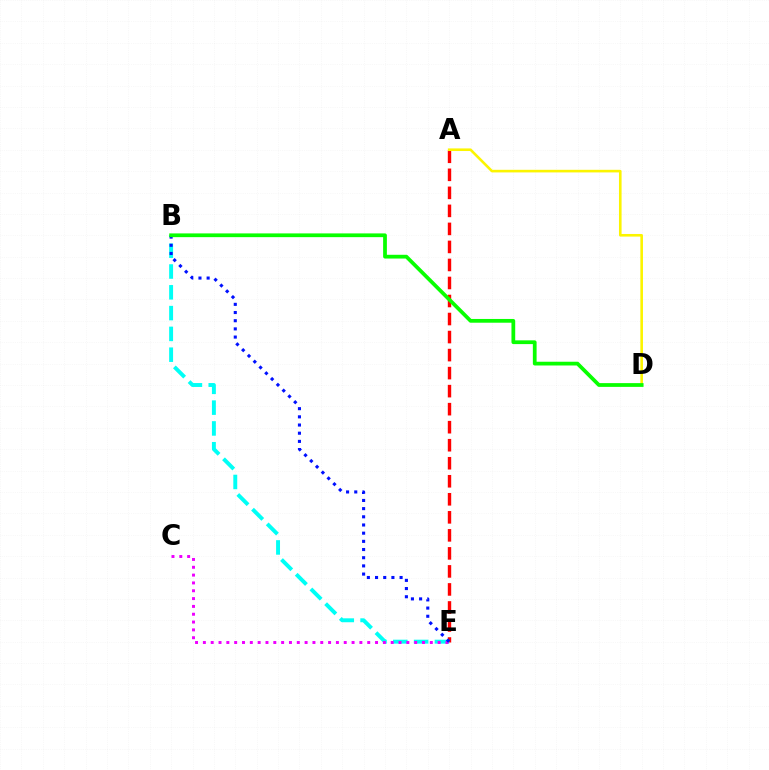{('A', 'E'): [{'color': '#ff0000', 'line_style': 'dashed', 'thickness': 2.45}], ('A', 'D'): [{'color': '#fcf500', 'line_style': 'solid', 'thickness': 1.88}], ('B', 'E'): [{'color': '#00fff6', 'line_style': 'dashed', 'thickness': 2.83}, {'color': '#0010ff', 'line_style': 'dotted', 'thickness': 2.22}], ('C', 'E'): [{'color': '#ee00ff', 'line_style': 'dotted', 'thickness': 2.13}], ('B', 'D'): [{'color': '#08ff00', 'line_style': 'solid', 'thickness': 2.7}]}